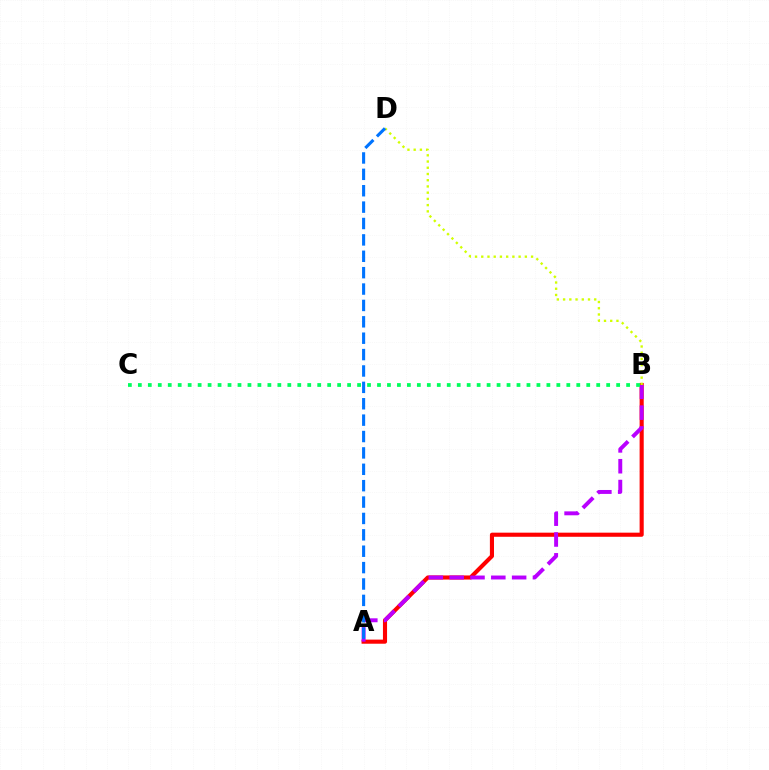{('A', 'B'): [{'color': '#ff0000', 'line_style': 'solid', 'thickness': 2.96}, {'color': '#b900ff', 'line_style': 'dashed', 'thickness': 2.83}], ('B', 'D'): [{'color': '#d1ff00', 'line_style': 'dotted', 'thickness': 1.69}], ('B', 'C'): [{'color': '#00ff5c', 'line_style': 'dotted', 'thickness': 2.71}], ('A', 'D'): [{'color': '#0074ff', 'line_style': 'dashed', 'thickness': 2.23}]}